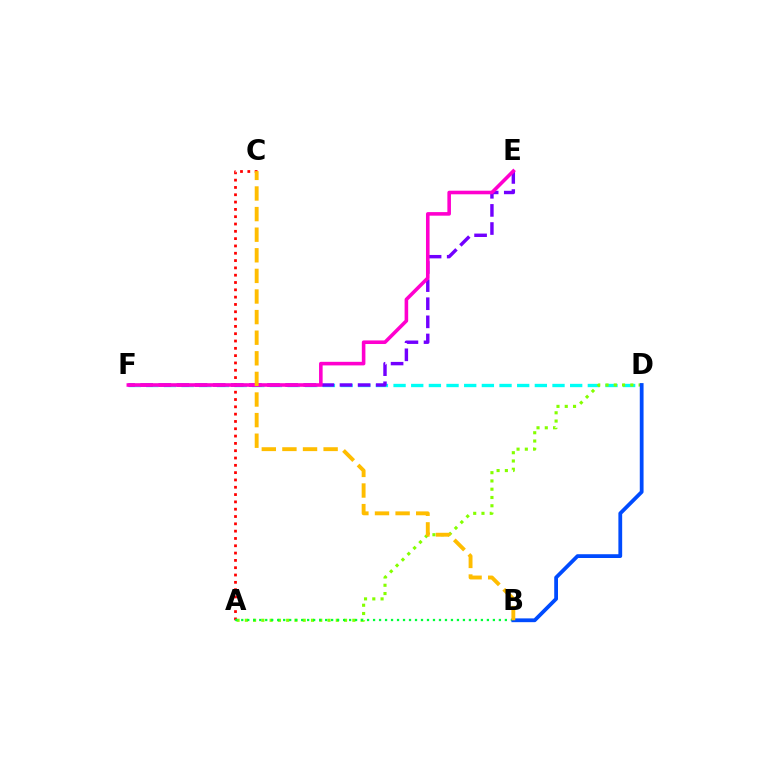{('D', 'F'): [{'color': '#00fff6', 'line_style': 'dashed', 'thickness': 2.4}], ('E', 'F'): [{'color': '#7200ff', 'line_style': 'dashed', 'thickness': 2.46}, {'color': '#ff00cf', 'line_style': 'solid', 'thickness': 2.58}], ('A', 'C'): [{'color': '#ff0000', 'line_style': 'dotted', 'thickness': 1.99}], ('A', 'D'): [{'color': '#84ff00', 'line_style': 'dotted', 'thickness': 2.25}], ('A', 'B'): [{'color': '#00ff39', 'line_style': 'dotted', 'thickness': 1.63}], ('B', 'D'): [{'color': '#004bff', 'line_style': 'solid', 'thickness': 2.72}], ('B', 'C'): [{'color': '#ffbd00', 'line_style': 'dashed', 'thickness': 2.8}]}